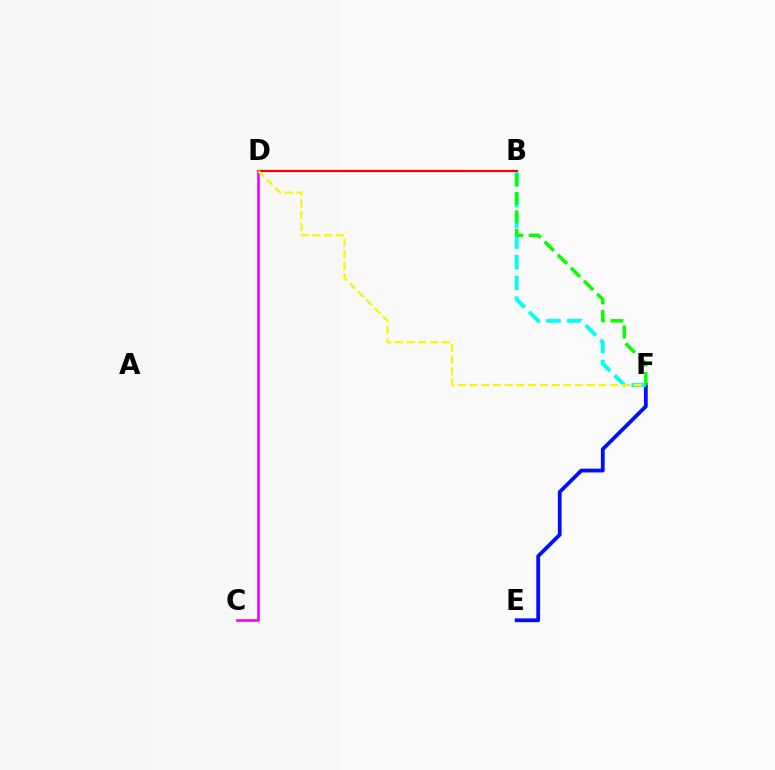{('B', 'D'): [{'color': '#ff0000', 'line_style': 'solid', 'thickness': 1.61}], ('C', 'D'): [{'color': '#ee00ff', 'line_style': 'solid', 'thickness': 1.87}], ('E', 'F'): [{'color': '#0010ff', 'line_style': 'solid', 'thickness': 2.73}], ('B', 'F'): [{'color': '#00fff6', 'line_style': 'dashed', 'thickness': 2.81}, {'color': '#08ff00', 'line_style': 'dashed', 'thickness': 2.51}], ('D', 'F'): [{'color': '#fcf500', 'line_style': 'dashed', 'thickness': 1.59}]}